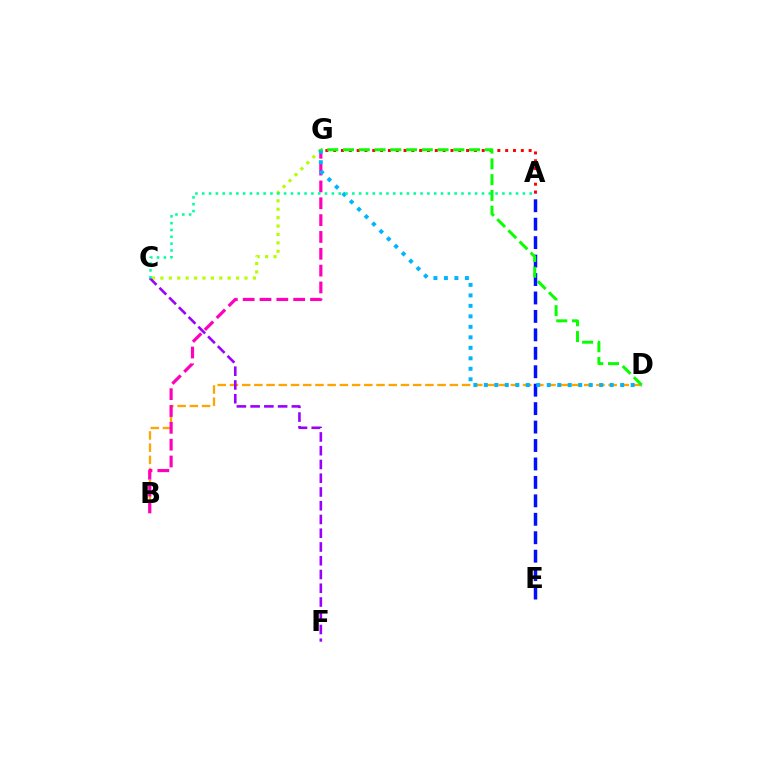{('B', 'D'): [{'color': '#ffa500', 'line_style': 'dashed', 'thickness': 1.66}], ('C', 'G'): [{'color': '#b3ff00', 'line_style': 'dotted', 'thickness': 2.28}], ('A', 'G'): [{'color': '#ff0000', 'line_style': 'dotted', 'thickness': 2.12}], ('B', 'G'): [{'color': '#ff00bd', 'line_style': 'dashed', 'thickness': 2.29}], ('A', 'E'): [{'color': '#0010ff', 'line_style': 'dashed', 'thickness': 2.51}], ('D', 'G'): [{'color': '#00b5ff', 'line_style': 'dotted', 'thickness': 2.85}, {'color': '#08ff00', 'line_style': 'dashed', 'thickness': 2.14}], ('C', 'F'): [{'color': '#9b00ff', 'line_style': 'dashed', 'thickness': 1.87}], ('A', 'C'): [{'color': '#00ff9d', 'line_style': 'dotted', 'thickness': 1.85}]}